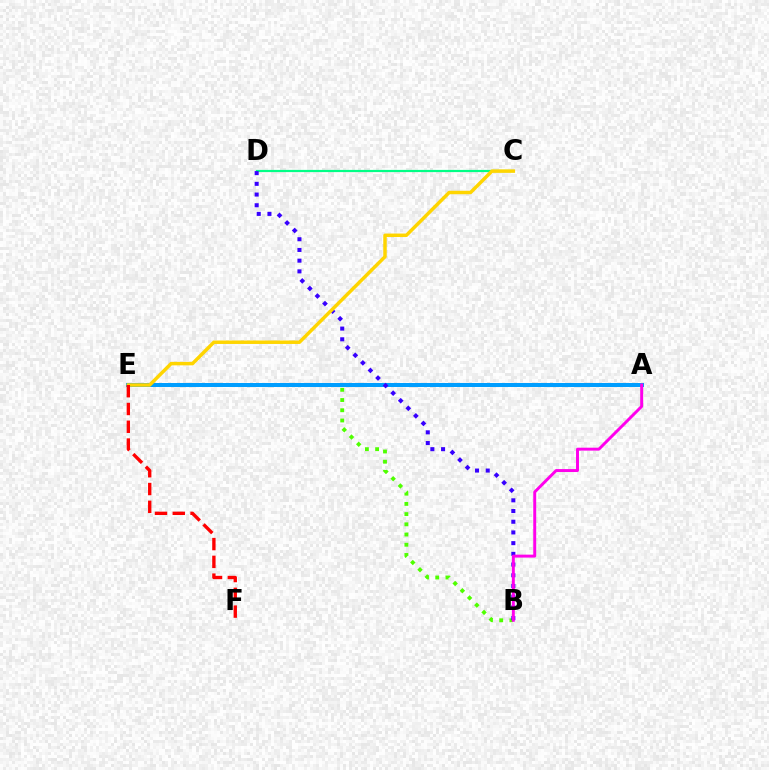{('B', 'E'): [{'color': '#4fff00', 'line_style': 'dotted', 'thickness': 2.77}], ('C', 'D'): [{'color': '#00ff86', 'line_style': 'solid', 'thickness': 1.59}], ('A', 'E'): [{'color': '#009eff', 'line_style': 'solid', 'thickness': 2.89}], ('B', 'D'): [{'color': '#3700ff', 'line_style': 'dotted', 'thickness': 2.91}], ('C', 'E'): [{'color': '#ffd500', 'line_style': 'solid', 'thickness': 2.5}], ('A', 'B'): [{'color': '#ff00ed', 'line_style': 'solid', 'thickness': 2.12}], ('E', 'F'): [{'color': '#ff0000', 'line_style': 'dashed', 'thickness': 2.42}]}